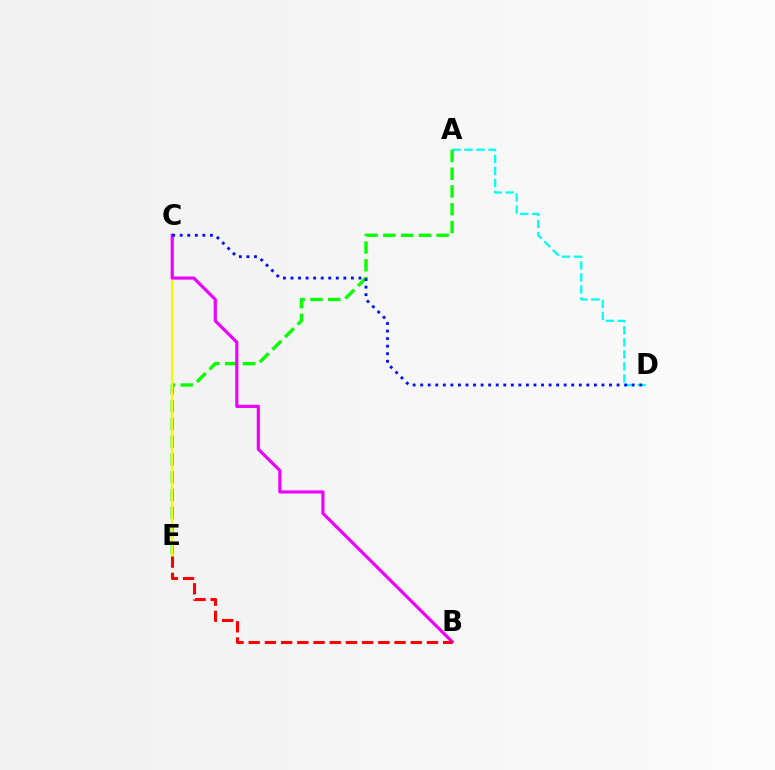{('A', 'D'): [{'color': '#00fff6', 'line_style': 'dashed', 'thickness': 1.63}], ('A', 'E'): [{'color': '#08ff00', 'line_style': 'dashed', 'thickness': 2.41}], ('C', 'E'): [{'color': '#fcf500', 'line_style': 'solid', 'thickness': 1.55}], ('B', 'C'): [{'color': '#ee00ff', 'line_style': 'solid', 'thickness': 2.27}], ('B', 'E'): [{'color': '#ff0000', 'line_style': 'dashed', 'thickness': 2.2}], ('C', 'D'): [{'color': '#0010ff', 'line_style': 'dotted', 'thickness': 2.05}]}